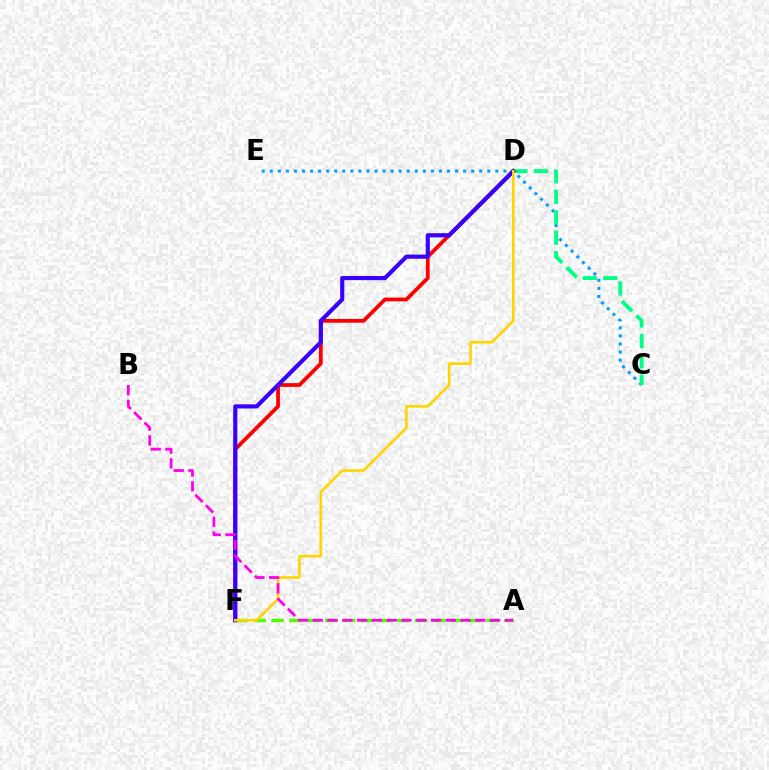{('D', 'F'): [{'color': '#ff0000', 'line_style': 'solid', 'thickness': 2.72}, {'color': '#3700ff', 'line_style': 'solid', 'thickness': 2.98}, {'color': '#ffd500', 'line_style': 'solid', 'thickness': 1.89}], ('A', 'F'): [{'color': '#4fff00', 'line_style': 'dashed', 'thickness': 2.44}], ('C', 'E'): [{'color': '#009eff', 'line_style': 'dotted', 'thickness': 2.19}], ('C', 'D'): [{'color': '#00ff86', 'line_style': 'dashed', 'thickness': 2.78}], ('A', 'B'): [{'color': '#ff00ed', 'line_style': 'dashed', 'thickness': 2.01}]}